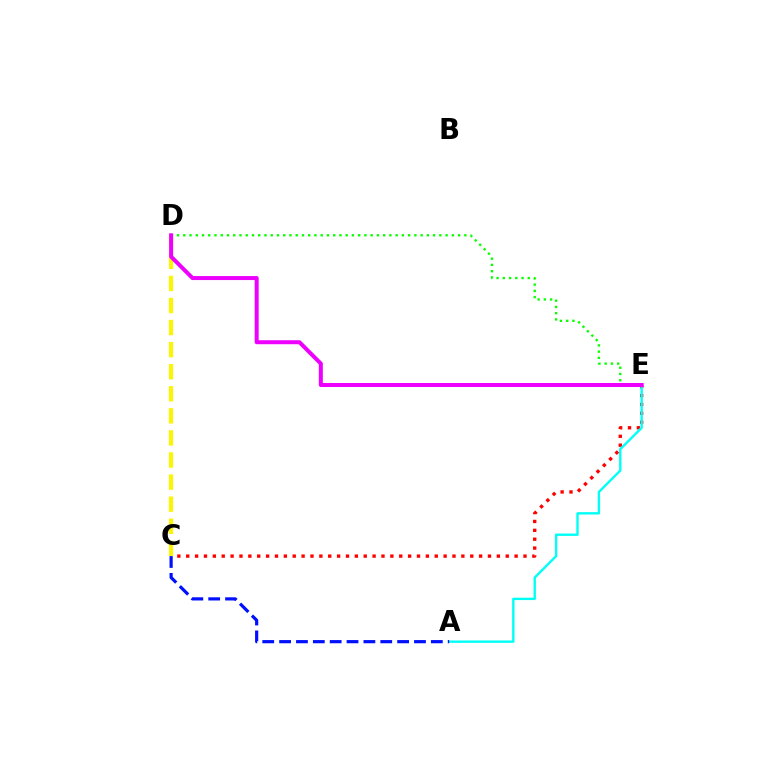{('C', 'E'): [{'color': '#ff0000', 'line_style': 'dotted', 'thickness': 2.41}], ('A', 'E'): [{'color': '#00fff6', 'line_style': 'solid', 'thickness': 1.72}], ('C', 'D'): [{'color': '#fcf500', 'line_style': 'dashed', 'thickness': 3.0}], ('D', 'E'): [{'color': '#08ff00', 'line_style': 'dotted', 'thickness': 1.7}, {'color': '#ee00ff', 'line_style': 'solid', 'thickness': 2.88}], ('A', 'C'): [{'color': '#0010ff', 'line_style': 'dashed', 'thickness': 2.29}]}